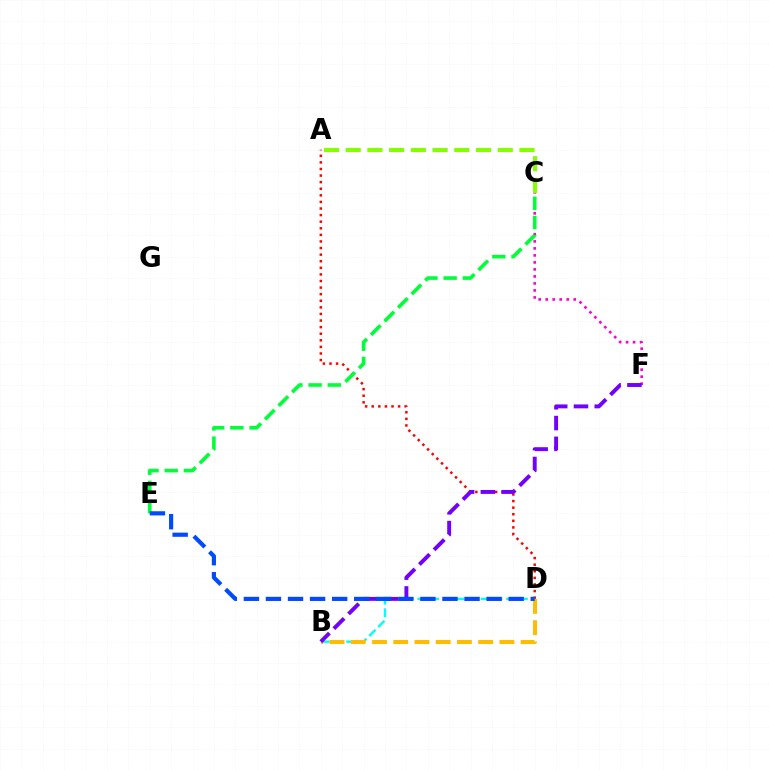{('C', 'F'): [{'color': '#ff00cf', 'line_style': 'dotted', 'thickness': 1.9}], ('A', 'D'): [{'color': '#ff0000', 'line_style': 'dotted', 'thickness': 1.79}], ('B', 'D'): [{'color': '#00fff6', 'line_style': 'dashed', 'thickness': 1.72}, {'color': '#ffbd00', 'line_style': 'dashed', 'thickness': 2.88}], ('C', 'E'): [{'color': '#00ff39', 'line_style': 'dashed', 'thickness': 2.61}], ('A', 'C'): [{'color': '#84ff00', 'line_style': 'dashed', 'thickness': 2.95}], ('B', 'F'): [{'color': '#7200ff', 'line_style': 'dashed', 'thickness': 2.82}], ('D', 'E'): [{'color': '#004bff', 'line_style': 'dashed', 'thickness': 3.0}]}